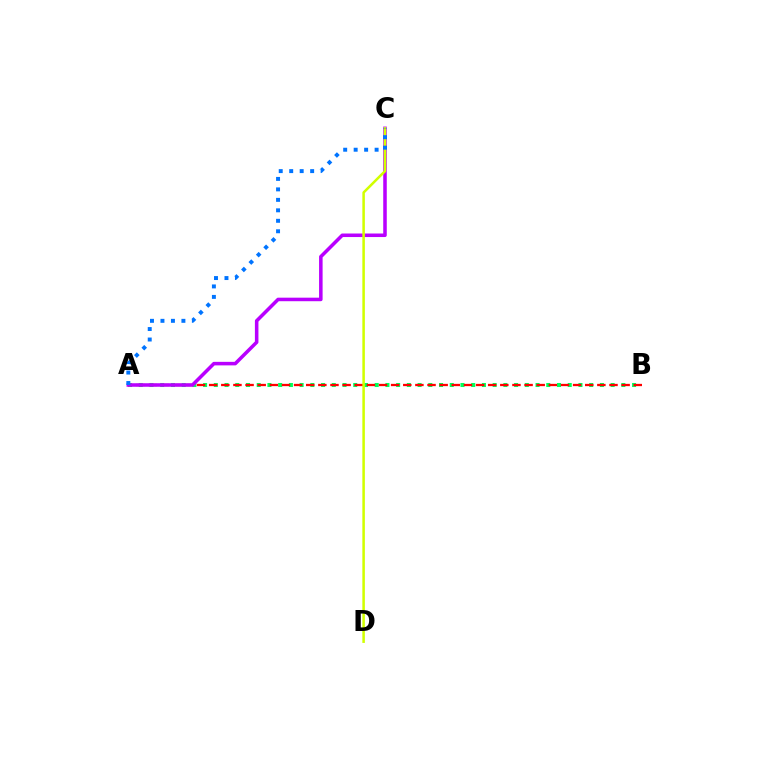{('A', 'B'): [{'color': '#00ff5c', 'line_style': 'dotted', 'thickness': 2.91}, {'color': '#ff0000', 'line_style': 'dashed', 'thickness': 1.65}], ('A', 'C'): [{'color': '#b900ff', 'line_style': 'solid', 'thickness': 2.55}, {'color': '#0074ff', 'line_style': 'dotted', 'thickness': 2.85}], ('C', 'D'): [{'color': '#d1ff00', 'line_style': 'solid', 'thickness': 1.82}]}